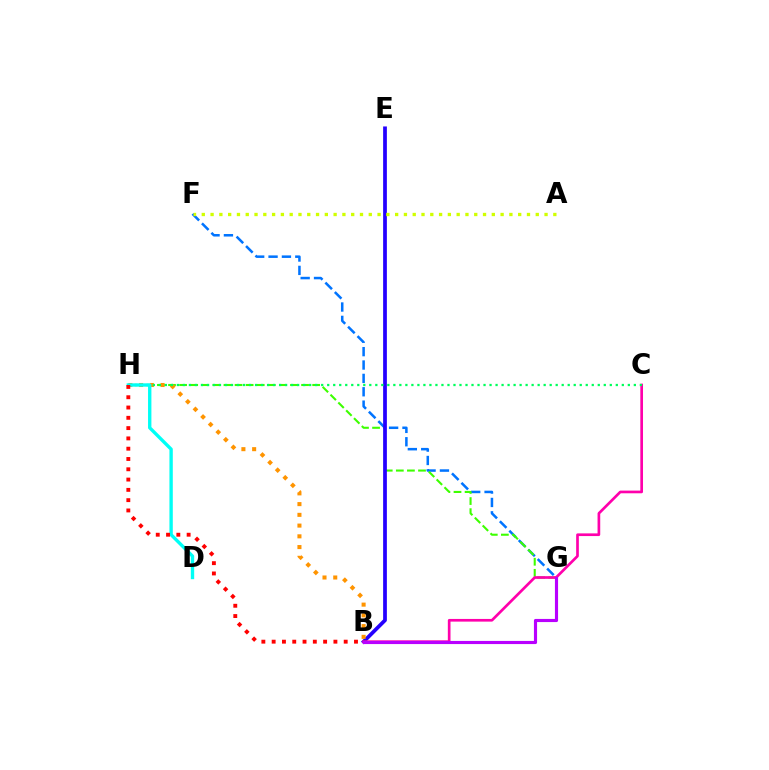{('F', 'G'): [{'color': '#0074ff', 'line_style': 'dashed', 'thickness': 1.82}], ('G', 'H'): [{'color': '#3dff00', 'line_style': 'dashed', 'thickness': 1.51}], ('B', 'E'): [{'color': '#2500ff', 'line_style': 'solid', 'thickness': 2.7}], ('B', 'C'): [{'color': '#ff00ac', 'line_style': 'solid', 'thickness': 1.93}], ('B', 'G'): [{'color': '#b900ff', 'line_style': 'solid', 'thickness': 2.26}], ('B', 'H'): [{'color': '#ff9400', 'line_style': 'dotted', 'thickness': 2.92}, {'color': '#ff0000', 'line_style': 'dotted', 'thickness': 2.8}], ('C', 'H'): [{'color': '#00ff5c', 'line_style': 'dotted', 'thickness': 1.63}], ('D', 'H'): [{'color': '#00fff6', 'line_style': 'solid', 'thickness': 2.42}], ('A', 'F'): [{'color': '#d1ff00', 'line_style': 'dotted', 'thickness': 2.39}]}